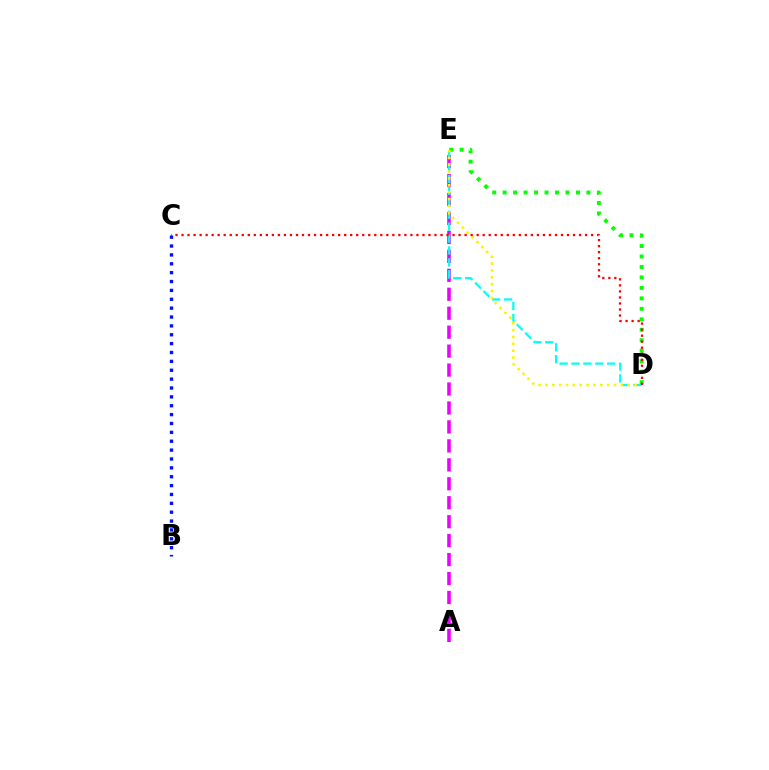{('A', 'E'): [{'color': '#ee00ff', 'line_style': 'dashed', 'thickness': 2.57}], ('D', 'E'): [{'color': '#08ff00', 'line_style': 'dotted', 'thickness': 2.84}, {'color': '#00fff6', 'line_style': 'dashed', 'thickness': 1.62}, {'color': '#fcf500', 'line_style': 'dotted', 'thickness': 1.86}], ('B', 'C'): [{'color': '#0010ff', 'line_style': 'dotted', 'thickness': 2.41}], ('C', 'D'): [{'color': '#ff0000', 'line_style': 'dotted', 'thickness': 1.64}]}